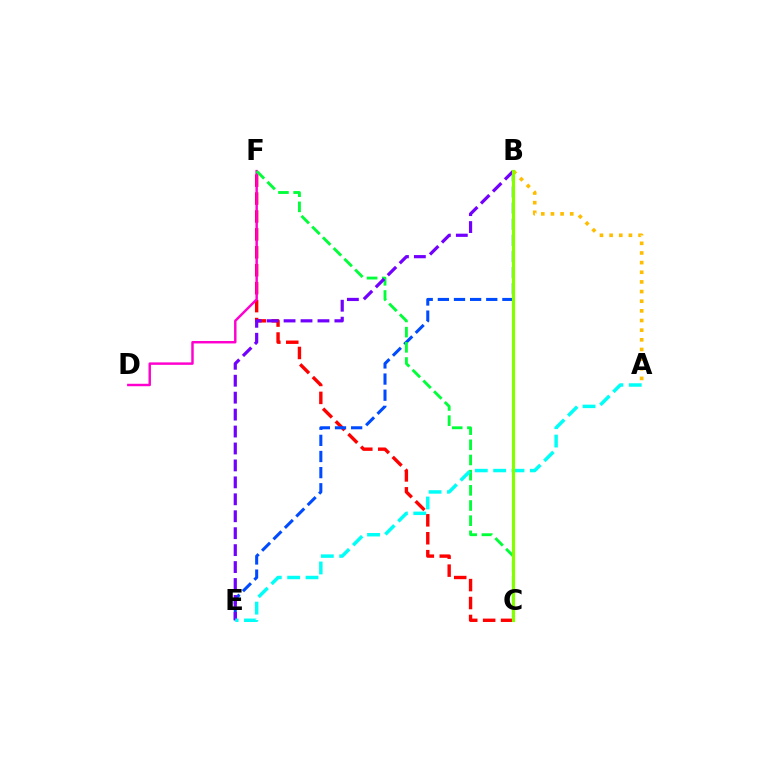{('C', 'F'): [{'color': '#ff0000', 'line_style': 'dashed', 'thickness': 2.44}, {'color': '#00ff39', 'line_style': 'dashed', 'thickness': 2.06}], ('B', 'E'): [{'color': '#004bff', 'line_style': 'dashed', 'thickness': 2.19}, {'color': '#7200ff', 'line_style': 'dashed', 'thickness': 2.3}], ('D', 'F'): [{'color': '#ff00cf', 'line_style': 'solid', 'thickness': 1.77}], ('A', 'E'): [{'color': '#00fff6', 'line_style': 'dashed', 'thickness': 2.49}], ('A', 'B'): [{'color': '#ffbd00', 'line_style': 'dotted', 'thickness': 2.62}], ('B', 'C'): [{'color': '#84ff00', 'line_style': 'solid', 'thickness': 2.3}]}